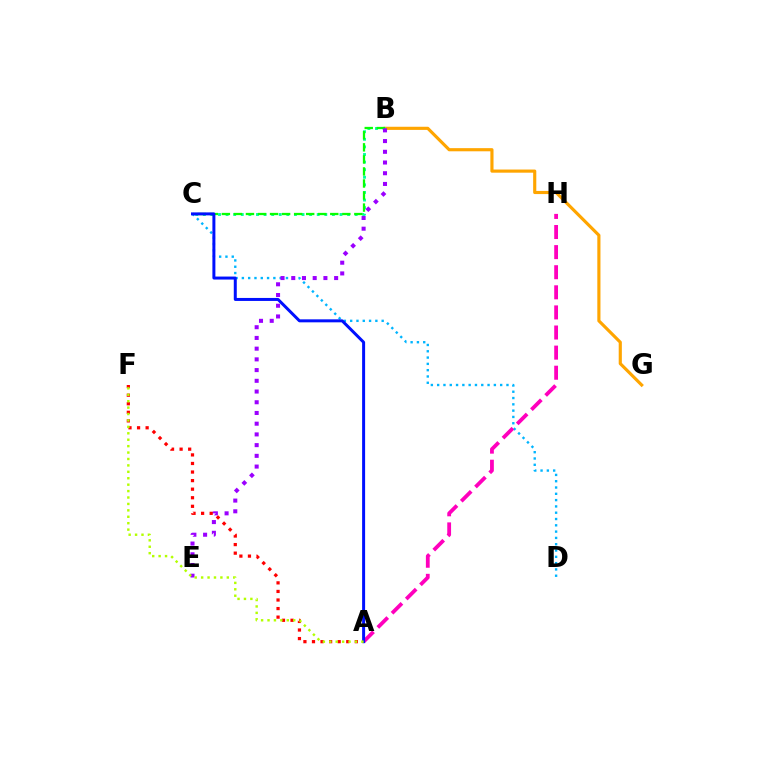{('B', 'G'): [{'color': '#ffa500', 'line_style': 'solid', 'thickness': 2.27}], ('B', 'C'): [{'color': '#00ff9d', 'line_style': 'dotted', 'thickness': 2.06}, {'color': '#08ff00', 'line_style': 'dashed', 'thickness': 1.64}], ('C', 'D'): [{'color': '#00b5ff', 'line_style': 'dotted', 'thickness': 1.71}], ('B', 'E'): [{'color': '#9b00ff', 'line_style': 'dotted', 'thickness': 2.91}], ('A', 'F'): [{'color': '#ff0000', 'line_style': 'dotted', 'thickness': 2.33}, {'color': '#b3ff00', 'line_style': 'dotted', 'thickness': 1.74}], ('A', 'H'): [{'color': '#ff00bd', 'line_style': 'dashed', 'thickness': 2.73}], ('A', 'C'): [{'color': '#0010ff', 'line_style': 'solid', 'thickness': 2.15}]}